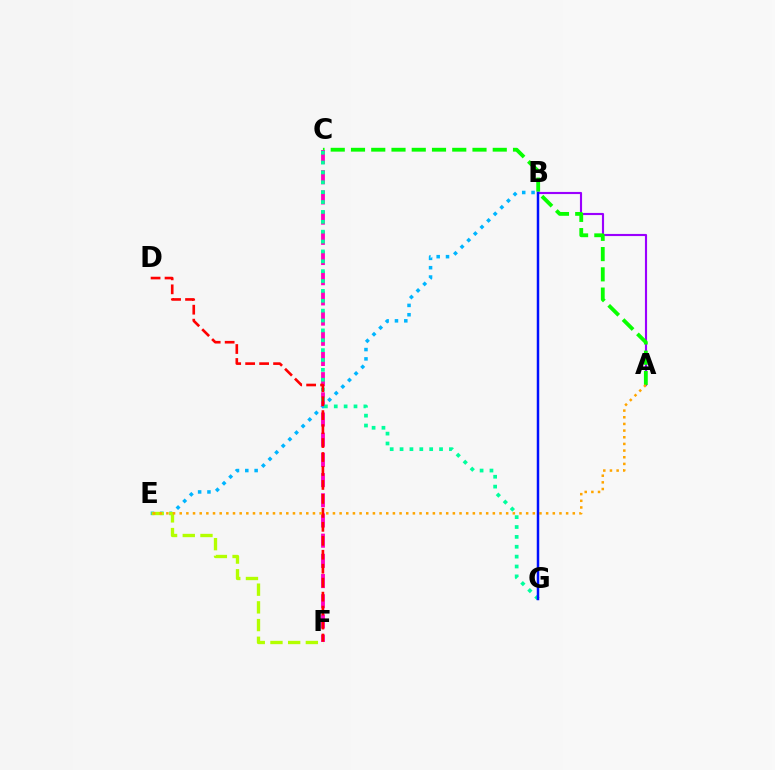{('A', 'B'): [{'color': '#9b00ff', 'line_style': 'solid', 'thickness': 1.53}], ('B', 'E'): [{'color': '#00b5ff', 'line_style': 'dotted', 'thickness': 2.54}], ('A', 'C'): [{'color': '#08ff00', 'line_style': 'dashed', 'thickness': 2.75}], ('C', 'F'): [{'color': '#ff00bd', 'line_style': 'dashed', 'thickness': 2.74}], ('C', 'G'): [{'color': '#00ff9d', 'line_style': 'dotted', 'thickness': 2.68}], ('E', 'F'): [{'color': '#b3ff00', 'line_style': 'dashed', 'thickness': 2.4}], ('D', 'F'): [{'color': '#ff0000', 'line_style': 'dashed', 'thickness': 1.9}], ('A', 'E'): [{'color': '#ffa500', 'line_style': 'dotted', 'thickness': 1.81}], ('B', 'G'): [{'color': '#0010ff', 'line_style': 'solid', 'thickness': 1.79}]}